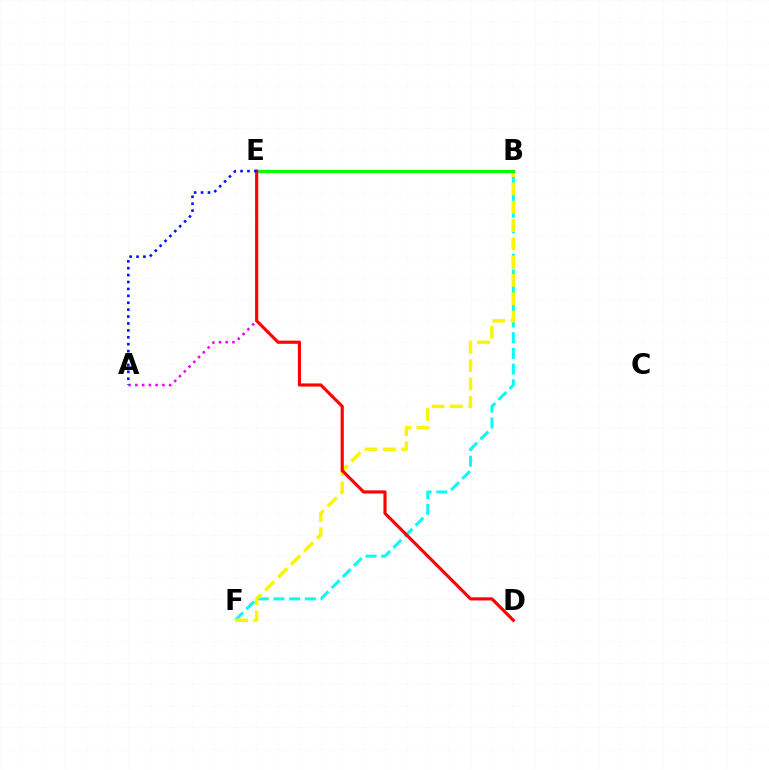{('A', 'E'): [{'color': '#ee00ff', 'line_style': 'dotted', 'thickness': 1.84}, {'color': '#0010ff', 'line_style': 'dotted', 'thickness': 1.88}], ('B', 'F'): [{'color': '#00fff6', 'line_style': 'dashed', 'thickness': 2.13}, {'color': '#fcf500', 'line_style': 'dashed', 'thickness': 2.49}], ('B', 'E'): [{'color': '#08ff00', 'line_style': 'solid', 'thickness': 2.34}], ('D', 'E'): [{'color': '#ff0000', 'line_style': 'solid', 'thickness': 2.26}]}